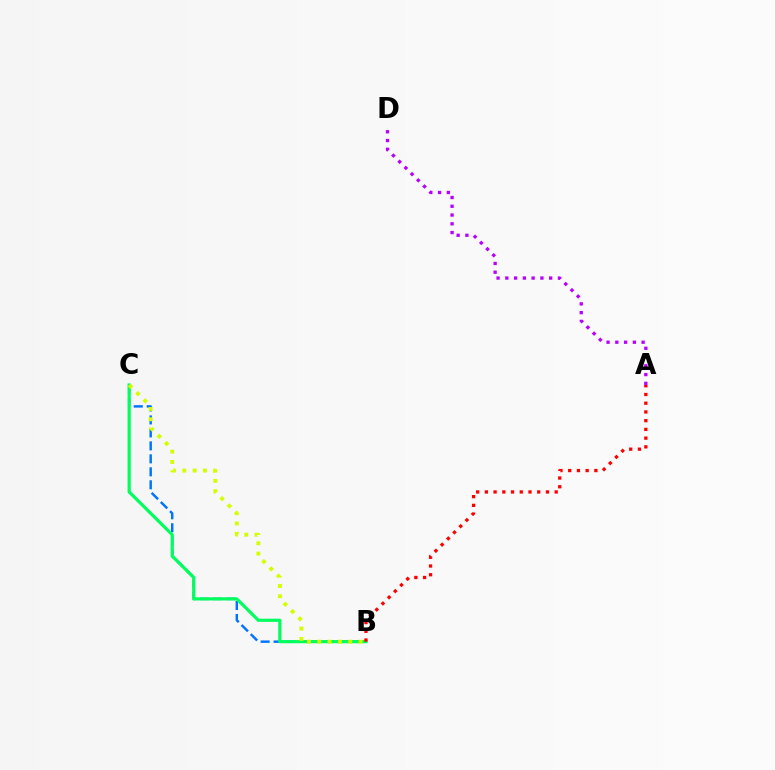{('B', 'C'): [{'color': '#0074ff', 'line_style': 'dashed', 'thickness': 1.76}, {'color': '#00ff5c', 'line_style': 'solid', 'thickness': 2.29}, {'color': '#d1ff00', 'line_style': 'dotted', 'thickness': 2.8}], ('A', 'B'): [{'color': '#ff0000', 'line_style': 'dotted', 'thickness': 2.37}], ('A', 'D'): [{'color': '#b900ff', 'line_style': 'dotted', 'thickness': 2.38}]}